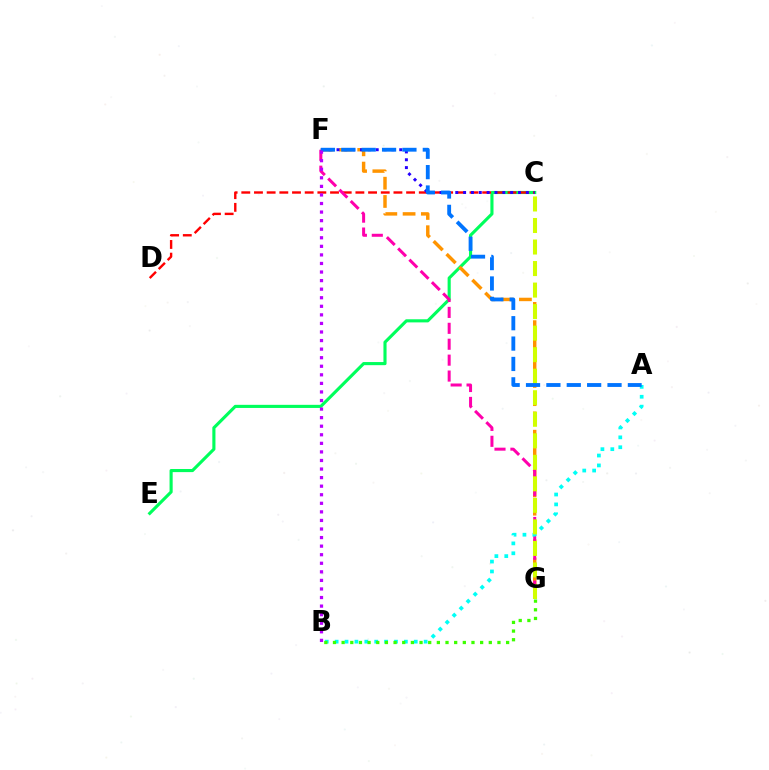{('C', 'E'): [{'color': '#00ff5c', 'line_style': 'solid', 'thickness': 2.24}], ('C', 'D'): [{'color': '#ff0000', 'line_style': 'dashed', 'thickness': 1.72}], ('F', 'G'): [{'color': '#ff9400', 'line_style': 'dashed', 'thickness': 2.48}, {'color': '#ff00ac', 'line_style': 'dashed', 'thickness': 2.16}], ('A', 'B'): [{'color': '#00fff6', 'line_style': 'dotted', 'thickness': 2.69}], ('B', 'G'): [{'color': '#3dff00', 'line_style': 'dotted', 'thickness': 2.35}], ('C', 'F'): [{'color': '#2500ff', 'line_style': 'dotted', 'thickness': 2.13}], ('C', 'G'): [{'color': '#d1ff00', 'line_style': 'dashed', 'thickness': 2.92}], ('A', 'F'): [{'color': '#0074ff', 'line_style': 'dashed', 'thickness': 2.77}], ('B', 'F'): [{'color': '#b900ff', 'line_style': 'dotted', 'thickness': 2.33}]}